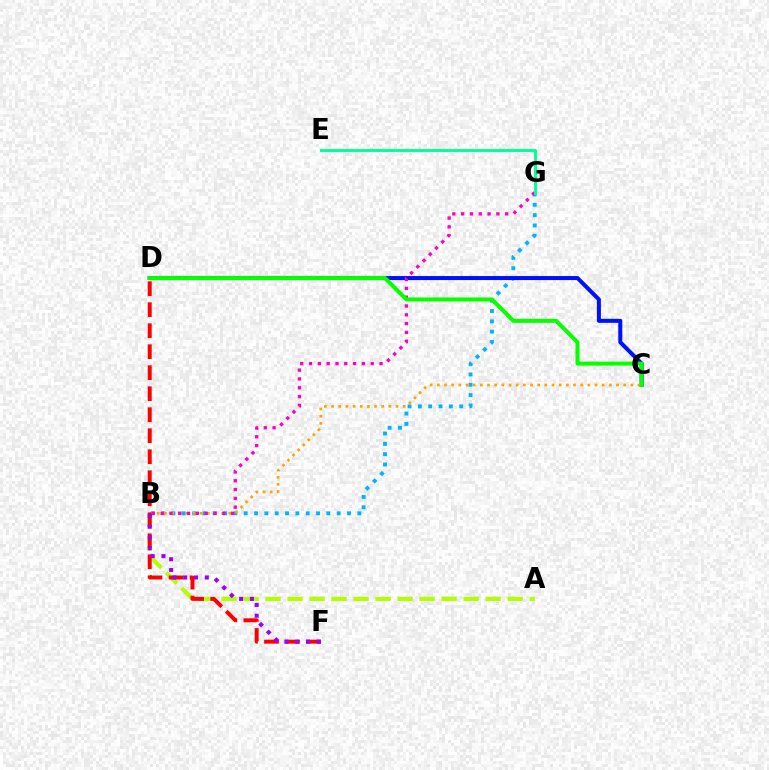{('B', 'G'): [{'color': '#00b5ff', 'line_style': 'dotted', 'thickness': 2.81}, {'color': '#ff00bd', 'line_style': 'dotted', 'thickness': 2.39}], ('A', 'B'): [{'color': '#b3ff00', 'line_style': 'dashed', 'thickness': 2.99}], ('C', 'D'): [{'color': '#0010ff', 'line_style': 'solid', 'thickness': 2.9}, {'color': '#08ff00', 'line_style': 'solid', 'thickness': 2.9}], ('B', 'C'): [{'color': '#ffa500', 'line_style': 'dotted', 'thickness': 1.95}], ('D', 'F'): [{'color': '#ff0000', 'line_style': 'dashed', 'thickness': 2.85}], ('E', 'G'): [{'color': '#00ff9d', 'line_style': 'solid', 'thickness': 2.13}], ('B', 'F'): [{'color': '#9b00ff', 'line_style': 'dotted', 'thickness': 2.93}]}